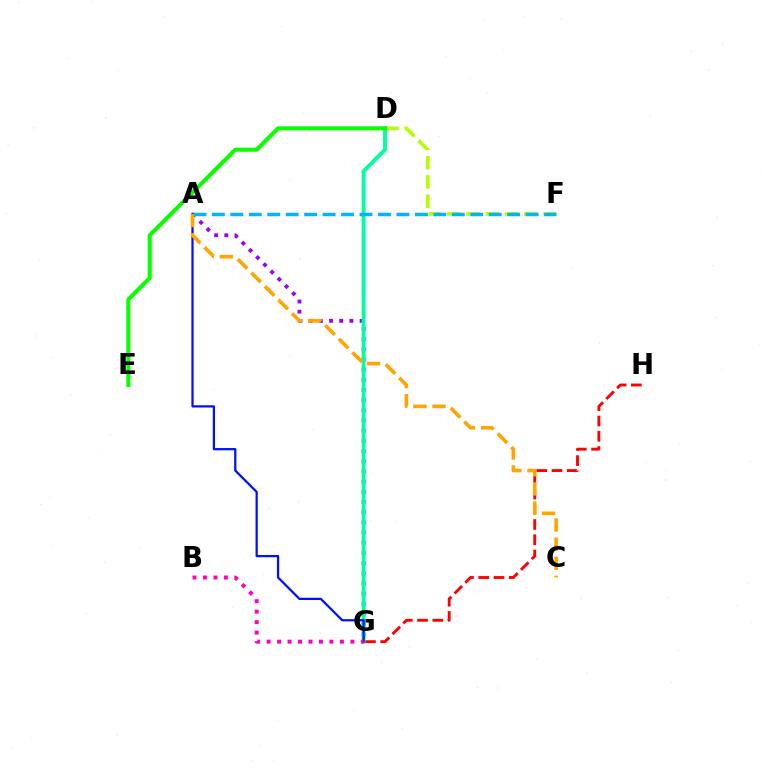{('A', 'G'): [{'color': '#9b00ff', 'line_style': 'dotted', 'thickness': 2.77}, {'color': '#0010ff', 'line_style': 'solid', 'thickness': 1.62}], ('G', 'H'): [{'color': '#ff0000', 'line_style': 'dashed', 'thickness': 2.07}], ('D', 'F'): [{'color': '#b3ff00', 'line_style': 'dashed', 'thickness': 2.62}], ('D', 'G'): [{'color': '#00ff9d', 'line_style': 'solid', 'thickness': 2.78}], ('A', 'F'): [{'color': '#00b5ff', 'line_style': 'dashed', 'thickness': 2.51}], ('D', 'E'): [{'color': '#08ff00', 'line_style': 'solid', 'thickness': 2.92}], ('B', 'G'): [{'color': '#ff00bd', 'line_style': 'dotted', 'thickness': 2.85}], ('A', 'C'): [{'color': '#ffa500', 'line_style': 'dashed', 'thickness': 2.6}]}